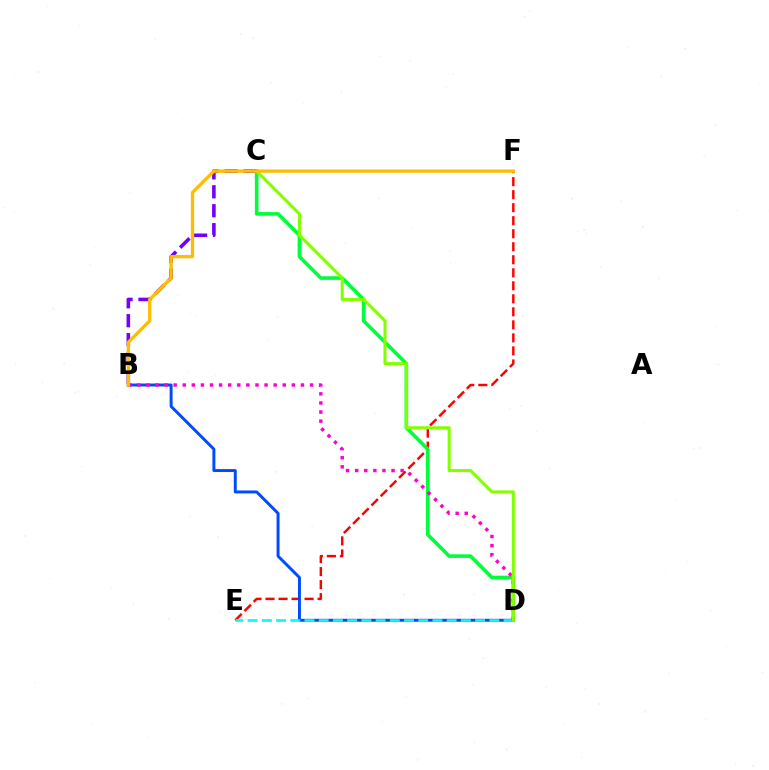{('E', 'F'): [{'color': '#ff0000', 'line_style': 'dashed', 'thickness': 1.77}], ('B', 'C'): [{'color': '#7200ff', 'line_style': 'dashed', 'thickness': 2.57}], ('B', 'D'): [{'color': '#004bff', 'line_style': 'solid', 'thickness': 2.12}, {'color': '#ff00cf', 'line_style': 'dotted', 'thickness': 2.47}], ('D', 'E'): [{'color': '#00fff6', 'line_style': 'dashed', 'thickness': 1.93}], ('C', 'D'): [{'color': '#00ff39', 'line_style': 'solid', 'thickness': 2.61}, {'color': '#84ff00', 'line_style': 'solid', 'thickness': 2.19}], ('B', 'F'): [{'color': '#ffbd00', 'line_style': 'solid', 'thickness': 2.38}]}